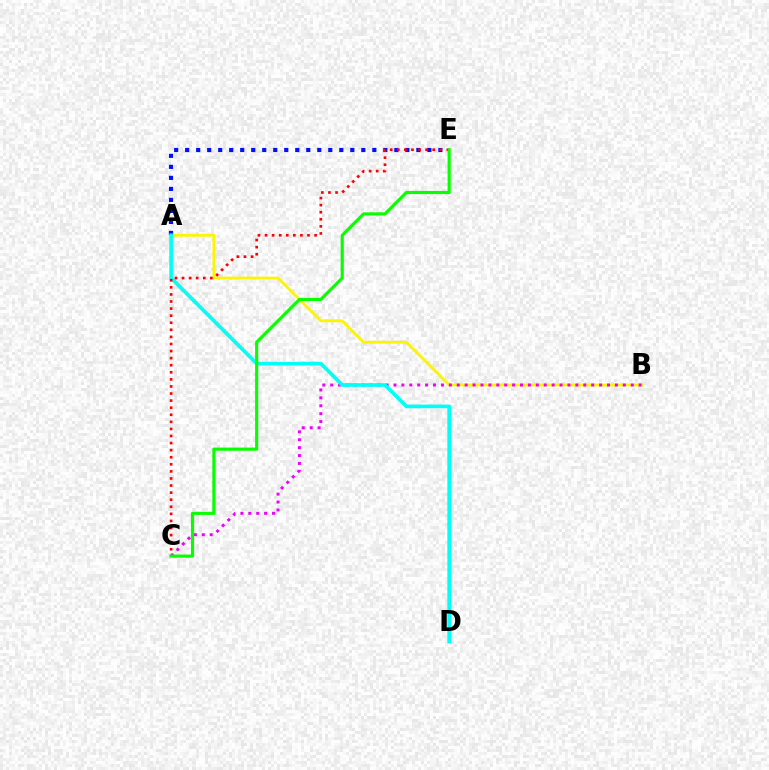{('A', 'B'): [{'color': '#fcf500', 'line_style': 'solid', 'thickness': 2.02}], ('A', 'E'): [{'color': '#0010ff', 'line_style': 'dotted', 'thickness': 2.99}], ('B', 'C'): [{'color': '#ee00ff', 'line_style': 'dotted', 'thickness': 2.15}], ('A', 'D'): [{'color': '#00fff6', 'line_style': 'solid', 'thickness': 2.62}], ('C', 'E'): [{'color': '#ff0000', 'line_style': 'dotted', 'thickness': 1.92}, {'color': '#08ff00', 'line_style': 'solid', 'thickness': 2.26}]}